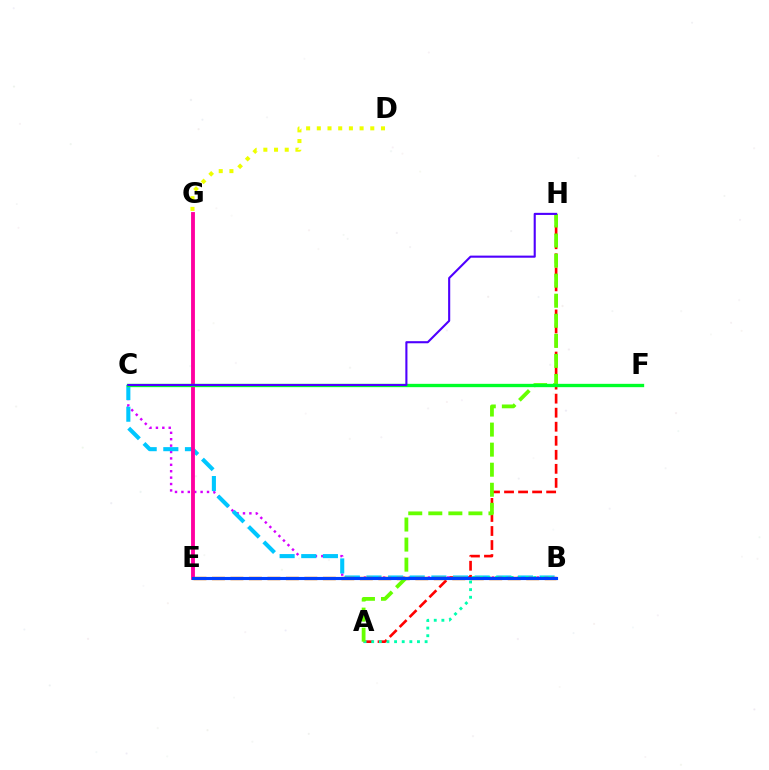{('D', 'G'): [{'color': '#eeff00', 'line_style': 'dotted', 'thickness': 2.91}], ('A', 'H'): [{'color': '#ff0000', 'line_style': 'dashed', 'thickness': 1.91}, {'color': '#66ff00', 'line_style': 'dashed', 'thickness': 2.72}], ('B', 'C'): [{'color': '#d600ff', 'line_style': 'dotted', 'thickness': 1.74}, {'color': '#00c7ff', 'line_style': 'dashed', 'thickness': 2.94}], ('B', 'E'): [{'color': '#ff8800', 'line_style': 'dashed', 'thickness': 2.51}, {'color': '#003fff', 'line_style': 'solid', 'thickness': 2.24}], ('E', 'G'): [{'color': '#ff00a0', 'line_style': 'solid', 'thickness': 2.78}], ('A', 'B'): [{'color': '#00ffaf', 'line_style': 'dotted', 'thickness': 2.07}], ('C', 'F'): [{'color': '#00ff27', 'line_style': 'solid', 'thickness': 2.4}], ('C', 'H'): [{'color': '#4f00ff', 'line_style': 'solid', 'thickness': 1.52}]}